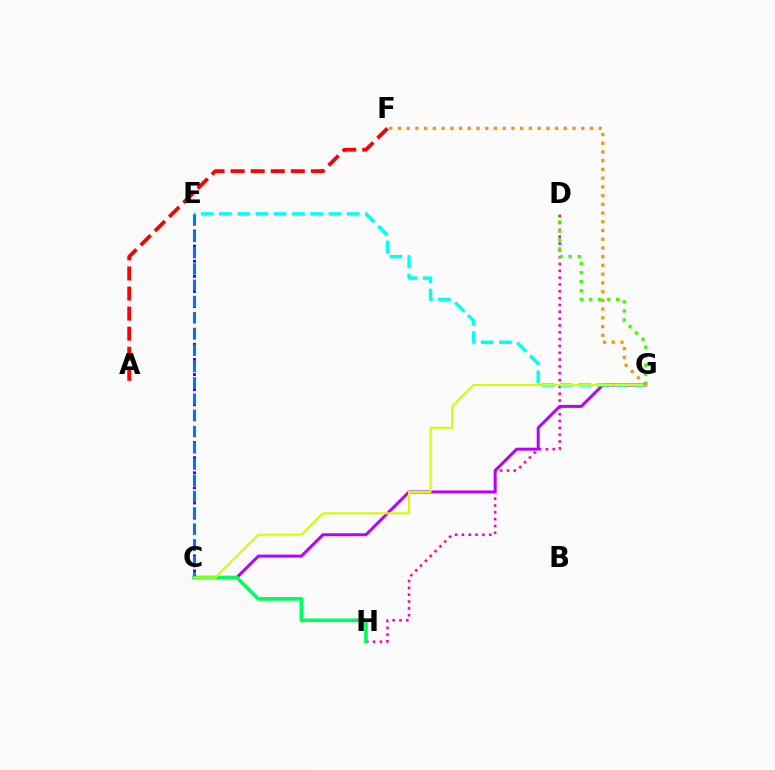{('D', 'H'): [{'color': '#ff00ac', 'line_style': 'dotted', 'thickness': 1.85}], ('C', 'G'): [{'color': '#b900ff', 'line_style': 'solid', 'thickness': 2.15}, {'color': '#d1ff00', 'line_style': 'solid', 'thickness': 1.52}], ('C', 'E'): [{'color': '#2500ff', 'line_style': 'dotted', 'thickness': 2.05}, {'color': '#0074ff', 'line_style': 'dashed', 'thickness': 2.21}], ('E', 'G'): [{'color': '#00fff6', 'line_style': 'dashed', 'thickness': 2.48}], ('D', 'G'): [{'color': '#3dff00', 'line_style': 'dotted', 'thickness': 2.45}], ('C', 'H'): [{'color': '#00ff5c', 'line_style': 'solid', 'thickness': 2.63}], ('A', 'F'): [{'color': '#ff0000', 'line_style': 'dashed', 'thickness': 2.73}], ('F', 'G'): [{'color': '#ff9400', 'line_style': 'dotted', 'thickness': 2.37}]}